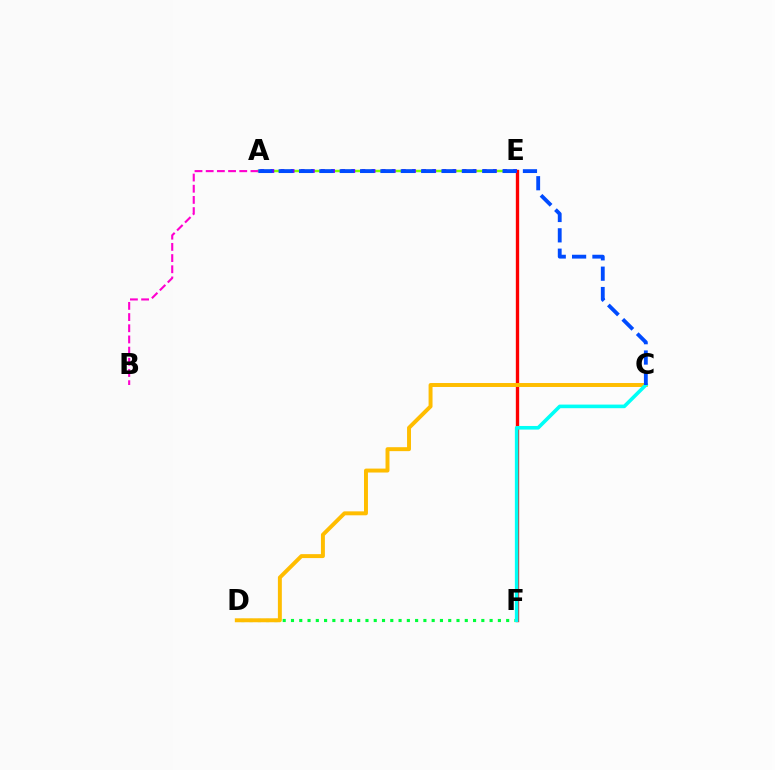{('A', 'E'): [{'color': '#84ff00', 'line_style': 'solid', 'thickness': 1.76}, {'color': '#7200ff', 'line_style': 'dotted', 'thickness': 2.75}], ('E', 'F'): [{'color': '#ff0000', 'line_style': 'solid', 'thickness': 2.4}], ('A', 'B'): [{'color': '#ff00cf', 'line_style': 'dashed', 'thickness': 1.52}], ('D', 'F'): [{'color': '#00ff39', 'line_style': 'dotted', 'thickness': 2.25}], ('C', 'D'): [{'color': '#ffbd00', 'line_style': 'solid', 'thickness': 2.84}], ('C', 'F'): [{'color': '#00fff6', 'line_style': 'solid', 'thickness': 2.6}], ('A', 'C'): [{'color': '#004bff', 'line_style': 'dashed', 'thickness': 2.77}]}